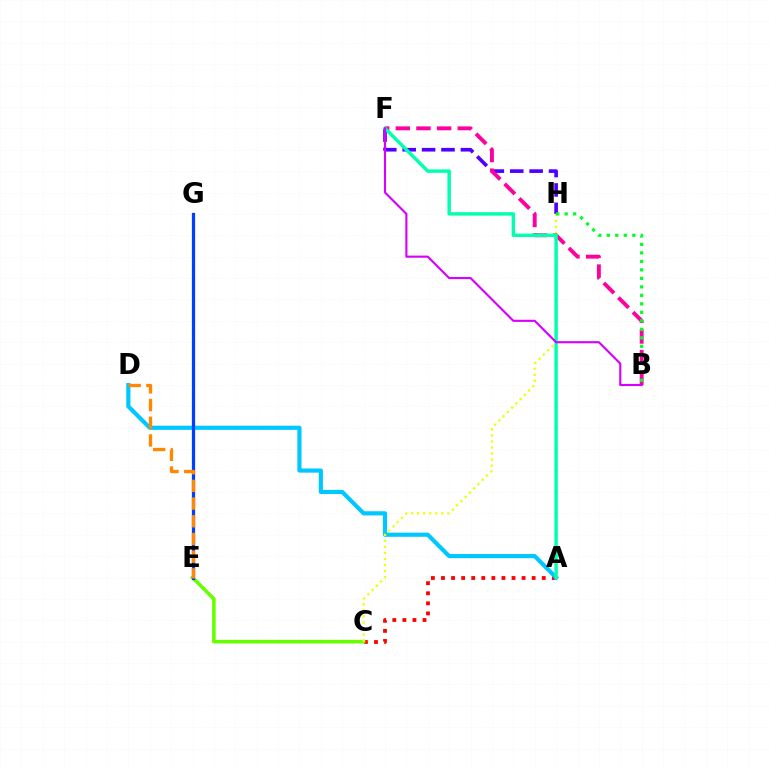{('A', 'C'): [{'color': '#ff0000', 'line_style': 'dotted', 'thickness': 2.74}], ('A', 'D'): [{'color': '#00c7ff', 'line_style': 'solid', 'thickness': 2.99}], ('C', 'E'): [{'color': '#66ff00', 'line_style': 'solid', 'thickness': 2.56}], ('F', 'H'): [{'color': '#4f00ff', 'line_style': 'dashed', 'thickness': 2.64}], ('C', 'H'): [{'color': '#eeff00', 'line_style': 'dotted', 'thickness': 1.64}], ('B', 'F'): [{'color': '#ff00a0', 'line_style': 'dashed', 'thickness': 2.81}, {'color': '#d600ff', 'line_style': 'solid', 'thickness': 1.54}], ('E', 'G'): [{'color': '#003fff', 'line_style': 'solid', 'thickness': 2.33}], ('A', 'F'): [{'color': '#00ffaf', 'line_style': 'solid', 'thickness': 2.48}], ('D', 'E'): [{'color': '#ff8800', 'line_style': 'dashed', 'thickness': 2.4}], ('B', 'H'): [{'color': '#00ff27', 'line_style': 'dotted', 'thickness': 2.31}]}